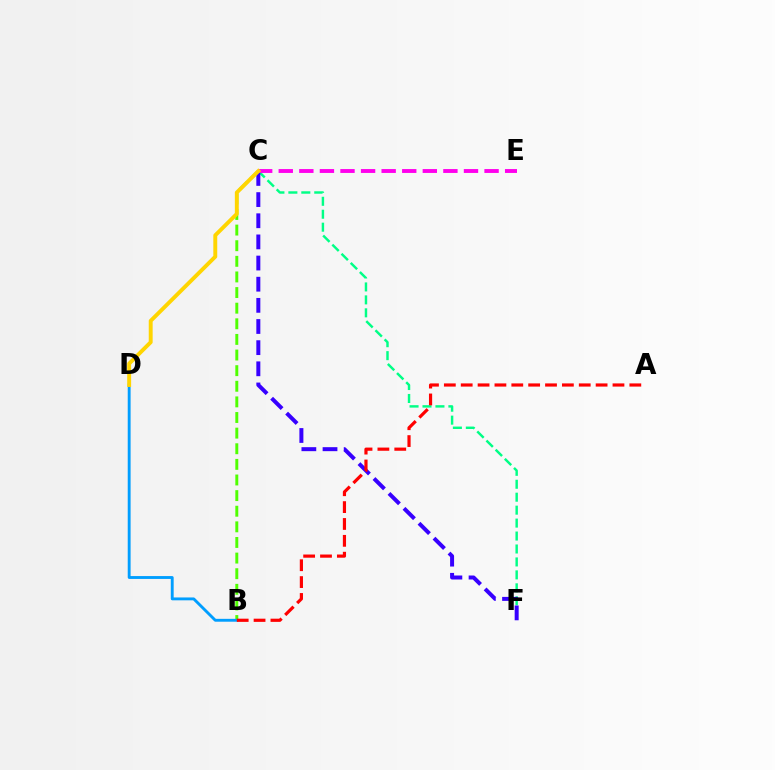{('C', 'F'): [{'color': '#00ff86', 'line_style': 'dashed', 'thickness': 1.76}, {'color': '#3700ff', 'line_style': 'dashed', 'thickness': 2.87}], ('B', 'C'): [{'color': '#4fff00', 'line_style': 'dashed', 'thickness': 2.12}], ('B', 'D'): [{'color': '#009eff', 'line_style': 'solid', 'thickness': 2.07}], ('A', 'B'): [{'color': '#ff0000', 'line_style': 'dashed', 'thickness': 2.29}], ('C', 'E'): [{'color': '#ff00ed', 'line_style': 'dashed', 'thickness': 2.8}], ('C', 'D'): [{'color': '#ffd500', 'line_style': 'solid', 'thickness': 2.82}]}